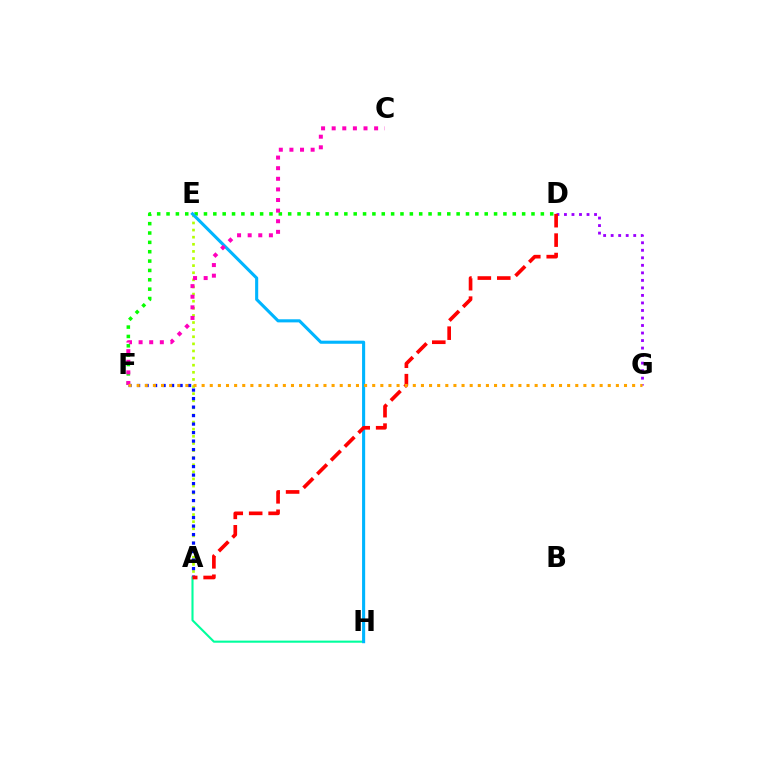{('D', 'F'): [{'color': '#08ff00', 'line_style': 'dotted', 'thickness': 2.54}], ('A', 'E'): [{'color': '#b3ff00', 'line_style': 'dotted', 'thickness': 1.93}], ('A', 'F'): [{'color': '#0010ff', 'line_style': 'dotted', 'thickness': 2.31}], ('D', 'G'): [{'color': '#9b00ff', 'line_style': 'dotted', 'thickness': 2.04}], ('A', 'H'): [{'color': '#00ff9d', 'line_style': 'solid', 'thickness': 1.52}], ('E', 'H'): [{'color': '#00b5ff', 'line_style': 'solid', 'thickness': 2.23}], ('A', 'D'): [{'color': '#ff0000', 'line_style': 'dashed', 'thickness': 2.64}], ('C', 'F'): [{'color': '#ff00bd', 'line_style': 'dotted', 'thickness': 2.88}], ('F', 'G'): [{'color': '#ffa500', 'line_style': 'dotted', 'thickness': 2.21}]}